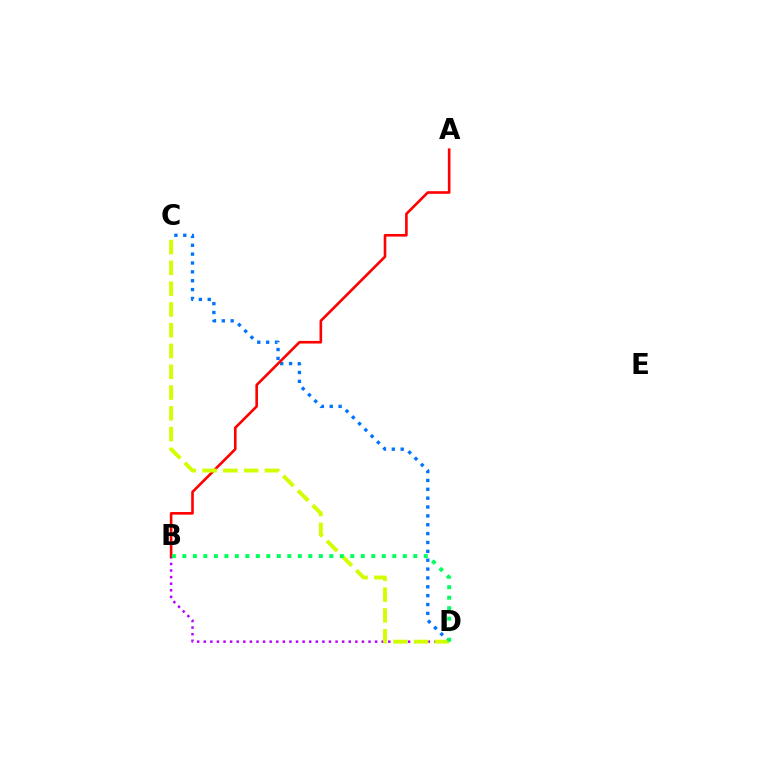{('C', 'D'): [{'color': '#0074ff', 'line_style': 'dotted', 'thickness': 2.41}, {'color': '#d1ff00', 'line_style': 'dashed', 'thickness': 2.82}], ('B', 'D'): [{'color': '#b900ff', 'line_style': 'dotted', 'thickness': 1.79}, {'color': '#00ff5c', 'line_style': 'dotted', 'thickness': 2.85}], ('A', 'B'): [{'color': '#ff0000', 'line_style': 'solid', 'thickness': 1.89}]}